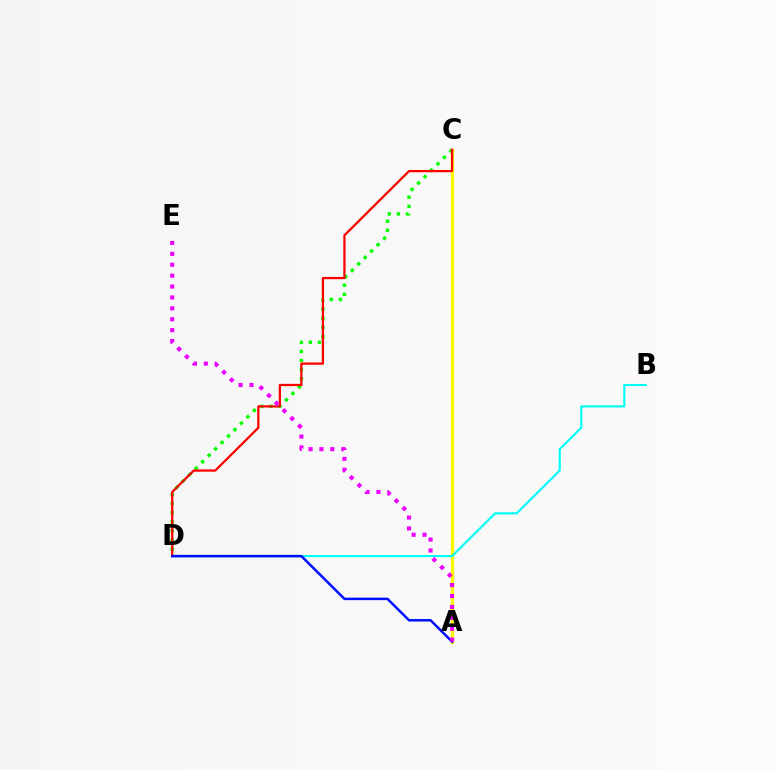{('A', 'C'): [{'color': '#fcf500', 'line_style': 'solid', 'thickness': 2.4}], ('C', 'D'): [{'color': '#08ff00', 'line_style': 'dotted', 'thickness': 2.47}, {'color': '#ff0000', 'line_style': 'solid', 'thickness': 1.62}], ('B', 'D'): [{'color': '#00fff6', 'line_style': 'solid', 'thickness': 1.53}], ('A', 'D'): [{'color': '#0010ff', 'line_style': 'solid', 'thickness': 1.8}], ('A', 'E'): [{'color': '#ee00ff', 'line_style': 'dotted', 'thickness': 2.96}]}